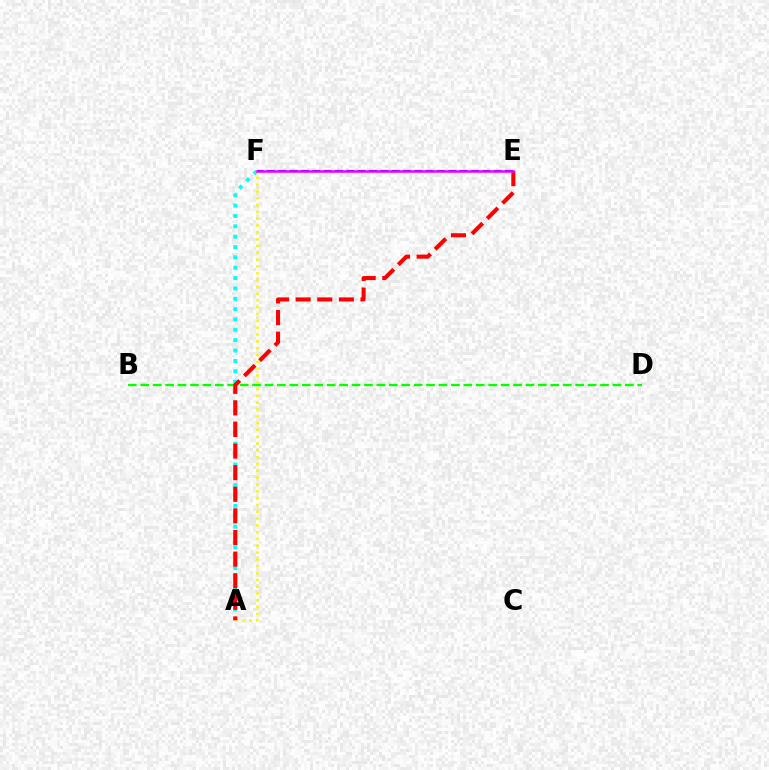{('A', 'F'): [{'color': '#00fff6', 'line_style': 'dotted', 'thickness': 2.81}, {'color': '#fcf500', 'line_style': 'dotted', 'thickness': 1.85}], ('B', 'D'): [{'color': '#08ff00', 'line_style': 'dashed', 'thickness': 1.69}], ('E', 'F'): [{'color': '#0010ff', 'line_style': 'dashed', 'thickness': 1.54}, {'color': '#ee00ff', 'line_style': 'solid', 'thickness': 1.8}], ('A', 'E'): [{'color': '#ff0000', 'line_style': 'dashed', 'thickness': 2.93}]}